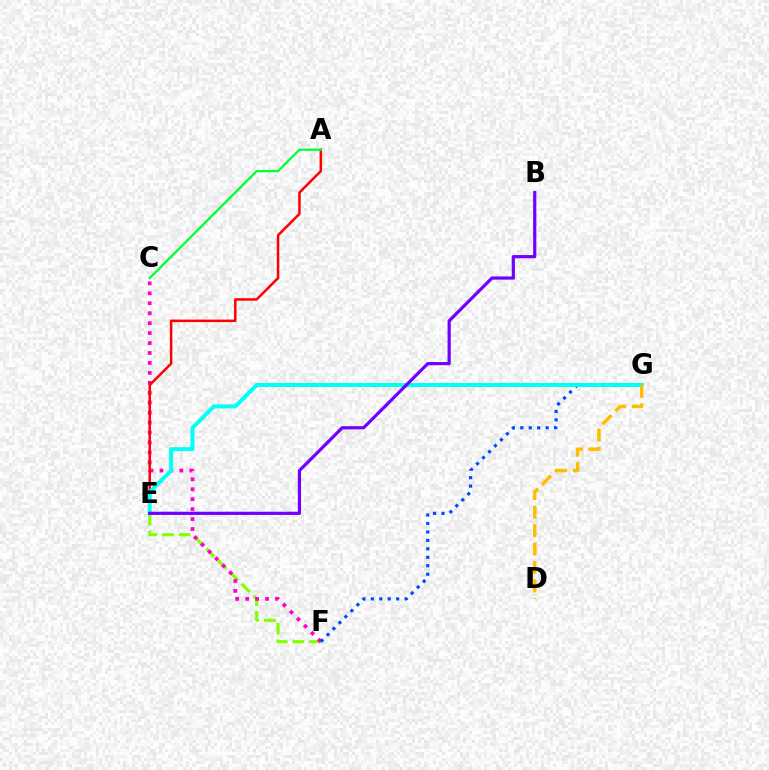{('E', 'F'): [{'color': '#84ff00', 'line_style': 'dashed', 'thickness': 2.26}], ('C', 'F'): [{'color': '#ff00cf', 'line_style': 'dotted', 'thickness': 2.7}], ('A', 'E'): [{'color': '#ff0000', 'line_style': 'solid', 'thickness': 1.79}], ('A', 'C'): [{'color': '#00ff39', 'line_style': 'solid', 'thickness': 1.63}], ('F', 'G'): [{'color': '#004bff', 'line_style': 'dotted', 'thickness': 2.3}], ('E', 'G'): [{'color': '#00fff6', 'line_style': 'solid', 'thickness': 2.86}], ('B', 'E'): [{'color': '#7200ff', 'line_style': 'solid', 'thickness': 2.31}], ('D', 'G'): [{'color': '#ffbd00', 'line_style': 'dashed', 'thickness': 2.5}]}